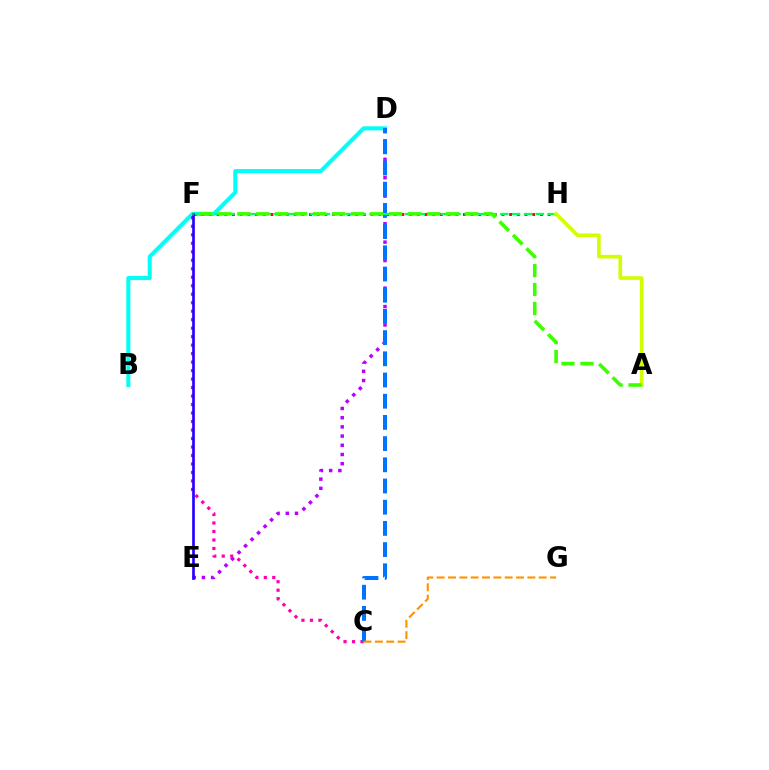{('D', 'E'): [{'color': '#b900ff', 'line_style': 'dotted', 'thickness': 2.5}], ('B', 'D'): [{'color': '#00fff6', 'line_style': 'solid', 'thickness': 2.92}], ('C', 'F'): [{'color': '#ff00ac', 'line_style': 'dotted', 'thickness': 2.31}], ('F', 'H'): [{'color': '#ff0000', 'line_style': 'dotted', 'thickness': 2.09}, {'color': '#00ff5c', 'line_style': 'dashed', 'thickness': 1.62}], ('C', 'D'): [{'color': '#0074ff', 'line_style': 'dashed', 'thickness': 2.88}], ('A', 'H'): [{'color': '#d1ff00', 'line_style': 'solid', 'thickness': 2.64}], ('C', 'G'): [{'color': '#ff9400', 'line_style': 'dashed', 'thickness': 1.54}], ('E', 'F'): [{'color': '#2500ff', 'line_style': 'solid', 'thickness': 1.92}], ('A', 'F'): [{'color': '#3dff00', 'line_style': 'dashed', 'thickness': 2.58}]}